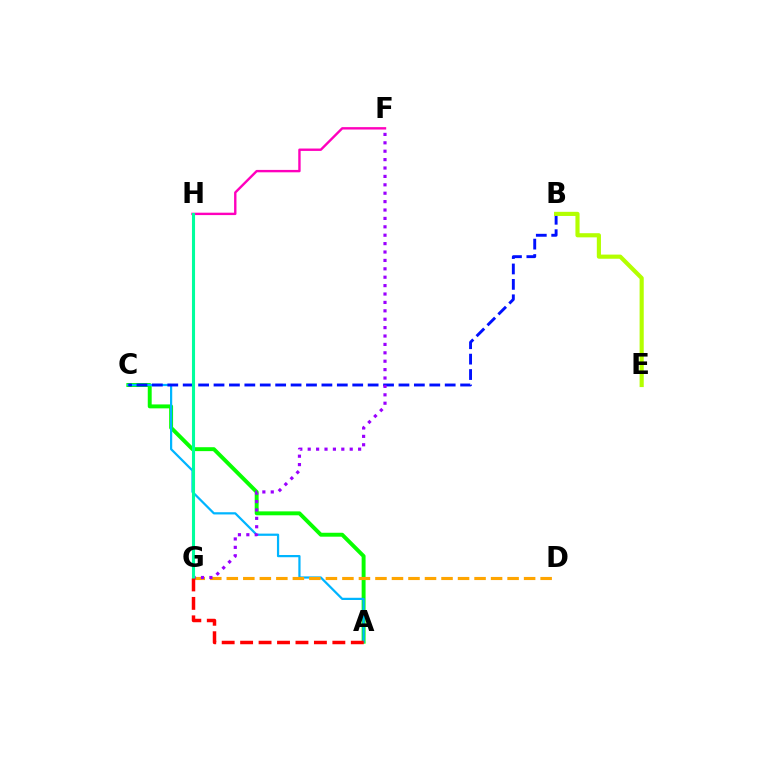{('A', 'C'): [{'color': '#08ff00', 'line_style': 'solid', 'thickness': 2.82}, {'color': '#00b5ff', 'line_style': 'solid', 'thickness': 1.6}], ('D', 'G'): [{'color': '#ffa500', 'line_style': 'dashed', 'thickness': 2.24}], ('B', 'C'): [{'color': '#0010ff', 'line_style': 'dashed', 'thickness': 2.09}], ('B', 'E'): [{'color': '#b3ff00', 'line_style': 'solid', 'thickness': 2.99}], ('F', 'G'): [{'color': '#9b00ff', 'line_style': 'dotted', 'thickness': 2.28}], ('F', 'H'): [{'color': '#ff00bd', 'line_style': 'solid', 'thickness': 1.72}], ('G', 'H'): [{'color': '#00ff9d', 'line_style': 'solid', 'thickness': 2.22}], ('A', 'G'): [{'color': '#ff0000', 'line_style': 'dashed', 'thickness': 2.51}]}